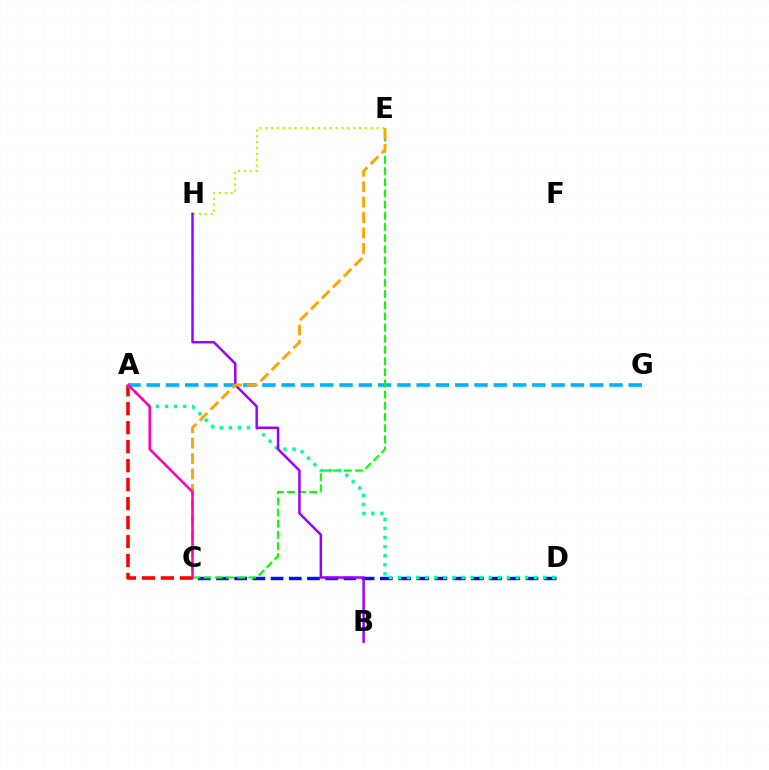{('A', 'G'): [{'color': '#00b5ff', 'line_style': 'dashed', 'thickness': 2.62}], ('C', 'D'): [{'color': '#0010ff', 'line_style': 'dashed', 'thickness': 2.47}], ('C', 'E'): [{'color': '#08ff00', 'line_style': 'dashed', 'thickness': 1.52}, {'color': '#ffa500', 'line_style': 'dashed', 'thickness': 2.1}], ('A', 'C'): [{'color': '#ff0000', 'line_style': 'dashed', 'thickness': 2.58}, {'color': '#ff00bd', 'line_style': 'solid', 'thickness': 1.82}], ('A', 'D'): [{'color': '#00ff9d', 'line_style': 'dotted', 'thickness': 2.47}], ('E', 'H'): [{'color': '#b3ff00', 'line_style': 'dotted', 'thickness': 1.59}], ('B', 'H'): [{'color': '#9b00ff', 'line_style': 'solid', 'thickness': 1.78}]}